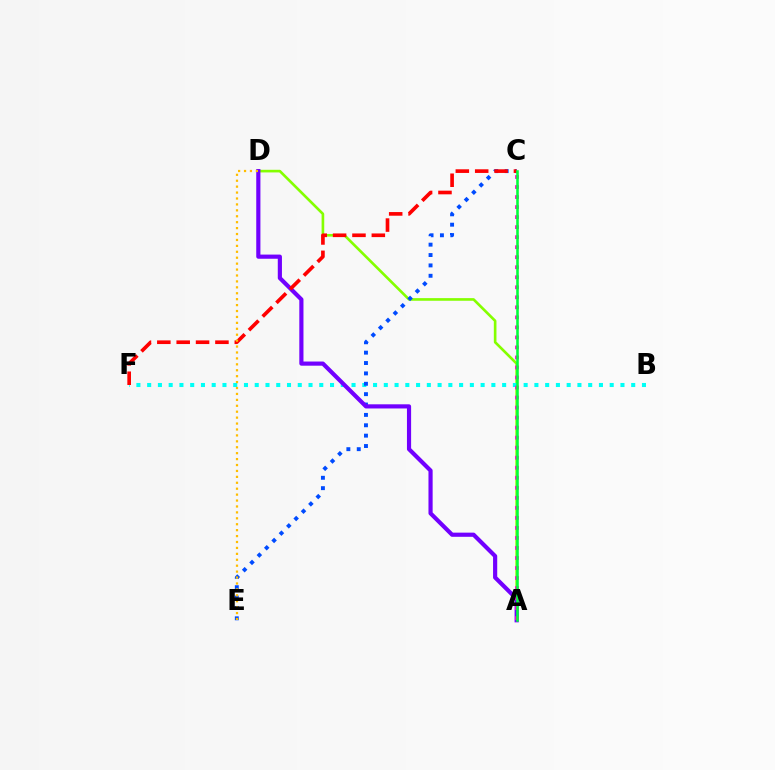{('A', 'D'): [{'color': '#84ff00', 'line_style': 'solid', 'thickness': 1.9}, {'color': '#7200ff', 'line_style': 'solid', 'thickness': 3.0}], ('B', 'F'): [{'color': '#00fff6', 'line_style': 'dotted', 'thickness': 2.92}], ('C', 'E'): [{'color': '#004bff', 'line_style': 'dotted', 'thickness': 2.82}], ('A', 'C'): [{'color': '#ff00cf', 'line_style': 'dotted', 'thickness': 2.72}, {'color': '#00ff39', 'line_style': 'solid', 'thickness': 1.85}], ('C', 'F'): [{'color': '#ff0000', 'line_style': 'dashed', 'thickness': 2.63}], ('D', 'E'): [{'color': '#ffbd00', 'line_style': 'dotted', 'thickness': 1.61}]}